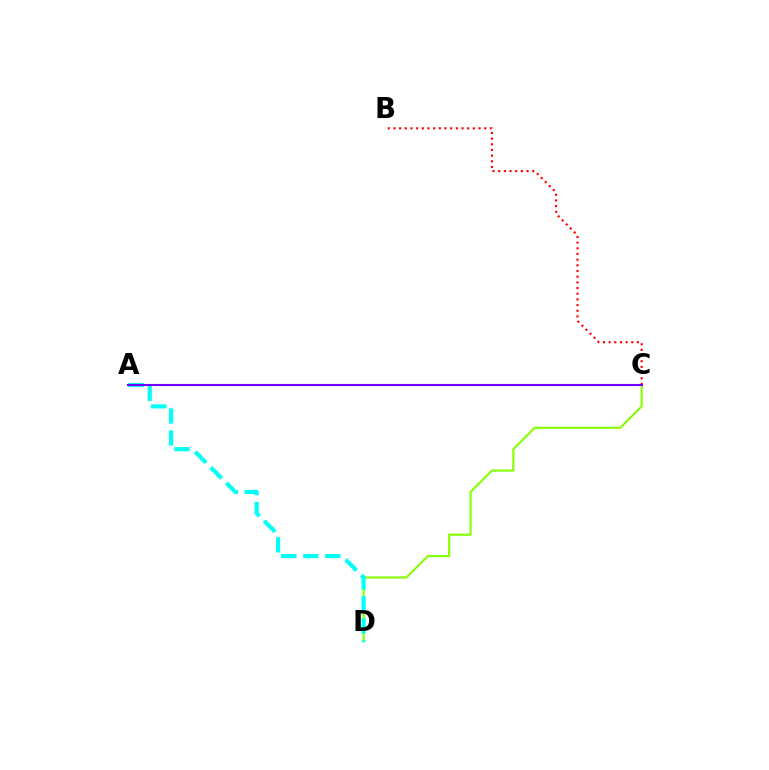{('B', 'C'): [{'color': '#ff0000', 'line_style': 'dotted', 'thickness': 1.54}], ('C', 'D'): [{'color': '#84ff00', 'line_style': 'solid', 'thickness': 1.52}], ('A', 'D'): [{'color': '#00fff6', 'line_style': 'dashed', 'thickness': 2.99}], ('A', 'C'): [{'color': '#7200ff', 'line_style': 'solid', 'thickness': 1.51}]}